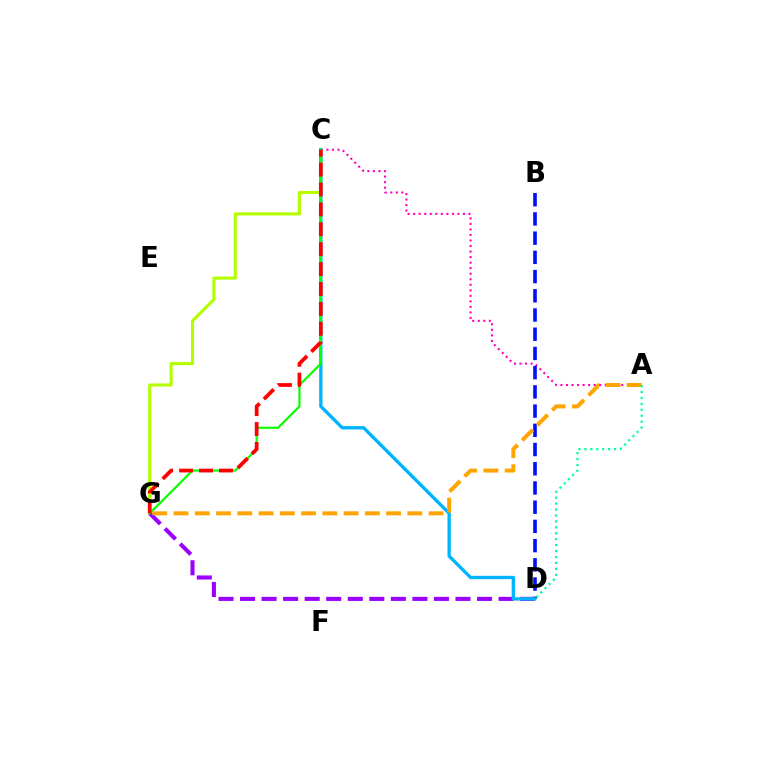{('A', 'C'): [{'color': '#ff00bd', 'line_style': 'dotted', 'thickness': 1.5}], ('C', 'G'): [{'color': '#b3ff00', 'line_style': 'solid', 'thickness': 2.25}, {'color': '#08ff00', 'line_style': 'solid', 'thickness': 1.56}, {'color': '#ff0000', 'line_style': 'dashed', 'thickness': 2.7}], ('D', 'G'): [{'color': '#9b00ff', 'line_style': 'dashed', 'thickness': 2.93}], ('B', 'D'): [{'color': '#0010ff', 'line_style': 'dashed', 'thickness': 2.61}], ('C', 'D'): [{'color': '#00b5ff', 'line_style': 'solid', 'thickness': 2.4}], ('A', 'G'): [{'color': '#ffa500', 'line_style': 'dashed', 'thickness': 2.89}], ('A', 'D'): [{'color': '#00ff9d', 'line_style': 'dotted', 'thickness': 1.61}]}